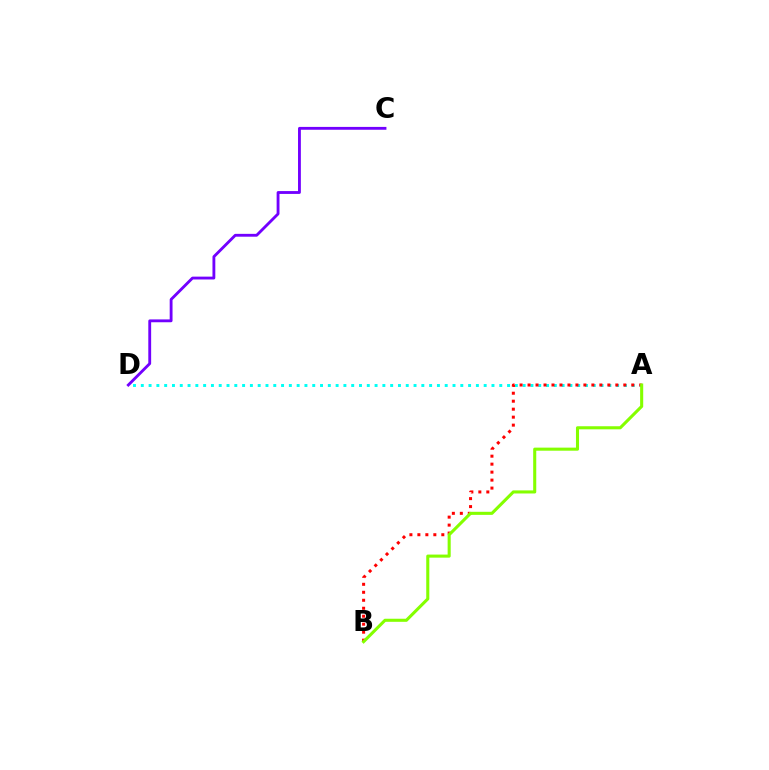{('A', 'D'): [{'color': '#00fff6', 'line_style': 'dotted', 'thickness': 2.12}], ('C', 'D'): [{'color': '#7200ff', 'line_style': 'solid', 'thickness': 2.05}], ('A', 'B'): [{'color': '#ff0000', 'line_style': 'dotted', 'thickness': 2.17}, {'color': '#84ff00', 'line_style': 'solid', 'thickness': 2.21}]}